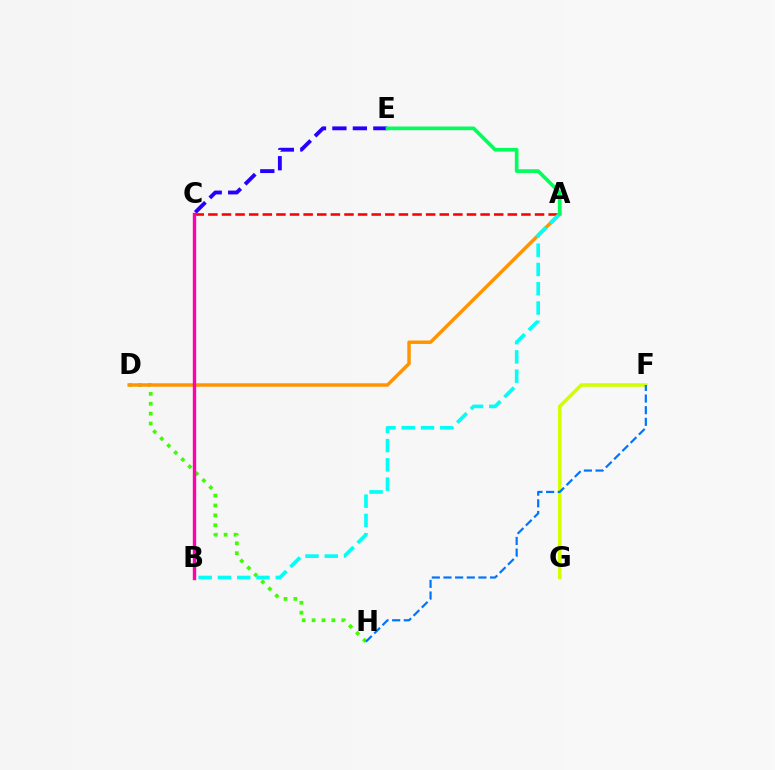{('D', 'H'): [{'color': '#3dff00', 'line_style': 'dotted', 'thickness': 2.69}], ('C', 'E'): [{'color': '#2500ff', 'line_style': 'dashed', 'thickness': 2.78}], ('F', 'G'): [{'color': '#d1ff00', 'line_style': 'solid', 'thickness': 2.53}], ('A', 'D'): [{'color': '#ff9400', 'line_style': 'solid', 'thickness': 2.49}], ('A', 'C'): [{'color': '#ff0000', 'line_style': 'dashed', 'thickness': 1.85}], ('A', 'B'): [{'color': '#00fff6', 'line_style': 'dashed', 'thickness': 2.62}], ('B', 'C'): [{'color': '#b900ff', 'line_style': 'solid', 'thickness': 2.01}, {'color': '#ff00ac', 'line_style': 'solid', 'thickness': 2.43}], ('A', 'E'): [{'color': '#00ff5c', 'line_style': 'solid', 'thickness': 2.65}], ('F', 'H'): [{'color': '#0074ff', 'line_style': 'dashed', 'thickness': 1.58}]}